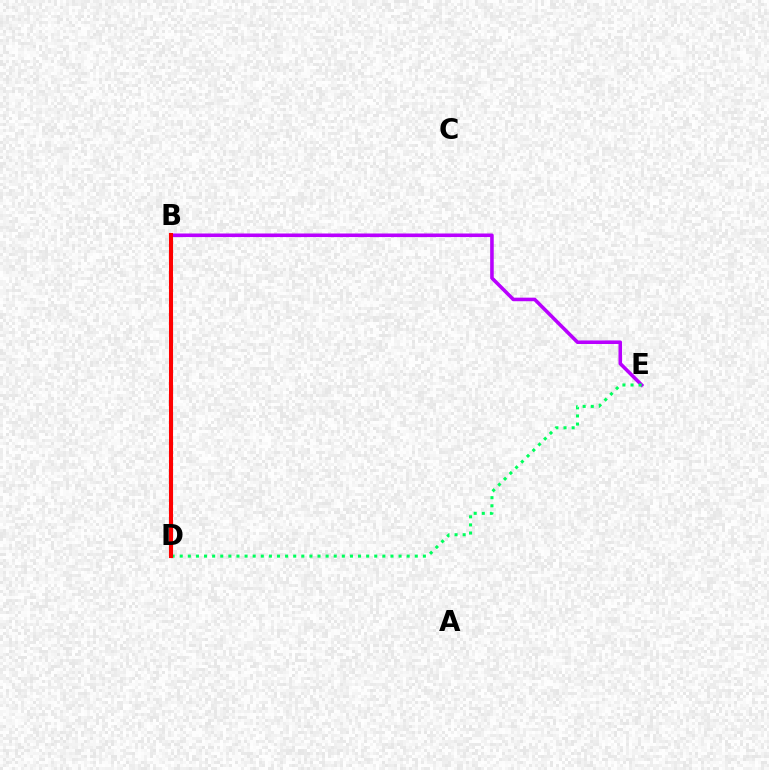{('B', 'D'): [{'color': '#0074ff', 'line_style': 'dotted', 'thickness': 2.18}, {'color': '#d1ff00', 'line_style': 'solid', 'thickness': 1.83}, {'color': '#ff0000', 'line_style': 'solid', 'thickness': 2.94}], ('B', 'E'): [{'color': '#b900ff', 'line_style': 'solid', 'thickness': 2.57}], ('D', 'E'): [{'color': '#00ff5c', 'line_style': 'dotted', 'thickness': 2.2}]}